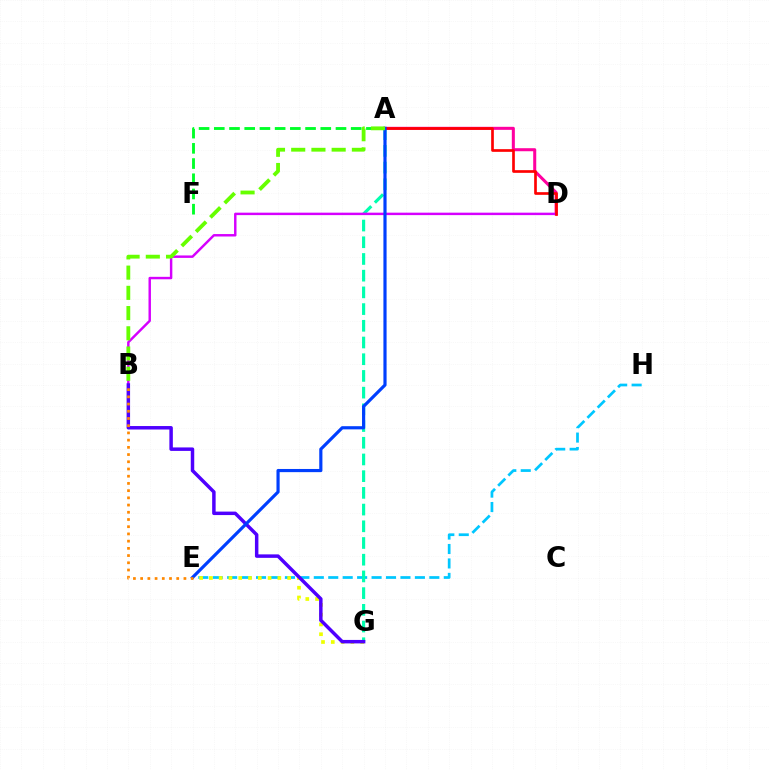{('A', 'D'): [{'color': '#ff00a0', 'line_style': 'solid', 'thickness': 2.19}, {'color': '#ff0000', 'line_style': 'solid', 'thickness': 1.92}], ('E', 'H'): [{'color': '#00c7ff', 'line_style': 'dashed', 'thickness': 1.96}], ('A', 'F'): [{'color': '#00ff27', 'line_style': 'dashed', 'thickness': 2.07}], ('A', 'G'): [{'color': '#00ffaf', 'line_style': 'dashed', 'thickness': 2.27}], ('B', 'D'): [{'color': '#d600ff', 'line_style': 'solid', 'thickness': 1.76}], ('E', 'G'): [{'color': '#eeff00', 'line_style': 'dotted', 'thickness': 2.66}], ('B', 'G'): [{'color': '#4f00ff', 'line_style': 'solid', 'thickness': 2.5}], ('A', 'E'): [{'color': '#003fff', 'line_style': 'solid', 'thickness': 2.28}], ('B', 'E'): [{'color': '#ff8800', 'line_style': 'dotted', 'thickness': 1.96}], ('A', 'B'): [{'color': '#66ff00', 'line_style': 'dashed', 'thickness': 2.75}]}